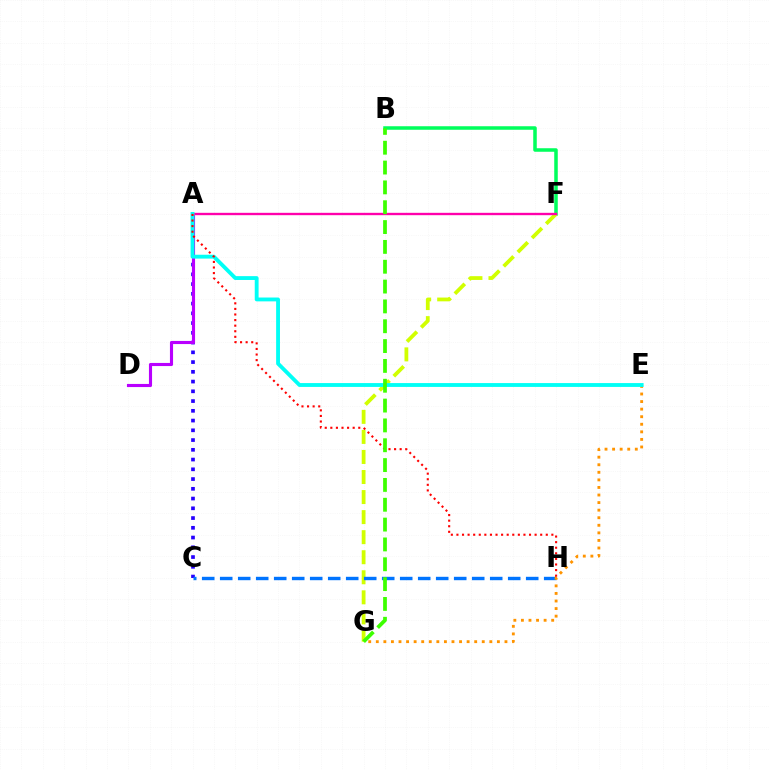{('A', 'C'): [{'color': '#2500ff', 'line_style': 'dotted', 'thickness': 2.65}], ('B', 'F'): [{'color': '#00ff5c', 'line_style': 'solid', 'thickness': 2.54}], ('F', 'G'): [{'color': '#d1ff00', 'line_style': 'dashed', 'thickness': 2.72}], ('C', 'H'): [{'color': '#0074ff', 'line_style': 'dashed', 'thickness': 2.45}], ('A', 'D'): [{'color': '#b900ff', 'line_style': 'solid', 'thickness': 2.25}], ('A', 'F'): [{'color': '#ff00ac', 'line_style': 'solid', 'thickness': 1.7}], ('E', 'G'): [{'color': '#ff9400', 'line_style': 'dotted', 'thickness': 2.06}], ('A', 'E'): [{'color': '#00fff6', 'line_style': 'solid', 'thickness': 2.77}], ('A', 'H'): [{'color': '#ff0000', 'line_style': 'dotted', 'thickness': 1.52}], ('B', 'G'): [{'color': '#3dff00', 'line_style': 'dashed', 'thickness': 2.69}]}